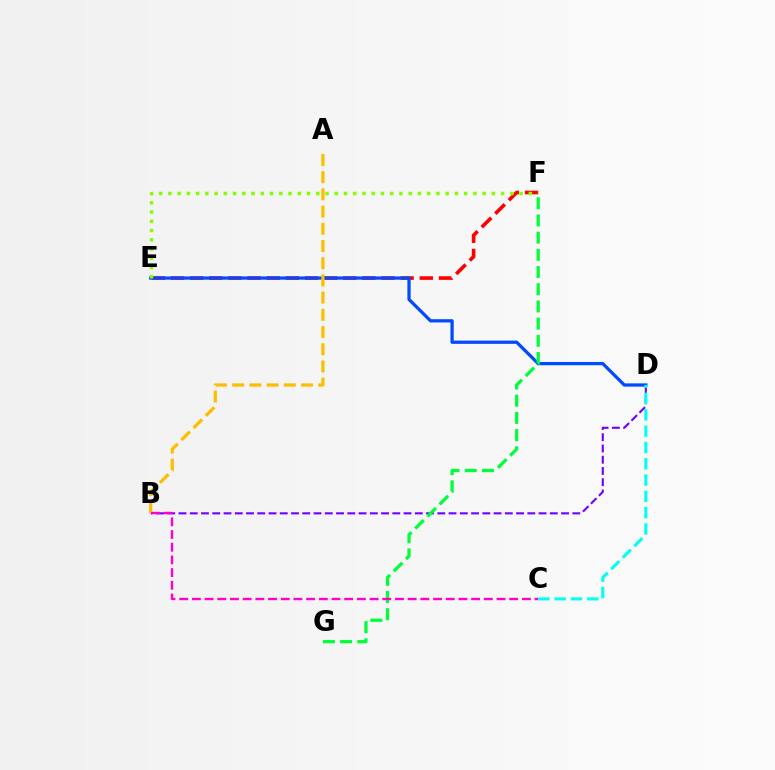{('E', 'F'): [{'color': '#ff0000', 'line_style': 'dashed', 'thickness': 2.6}, {'color': '#84ff00', 'line_style': 'dotted', 'thickness': 2.51}], ('B', 'D'): [{'color': '#7200ff', 'line_style': 'dashed', 'thickness': 1.53}], ('D', 'E'): [{'color': '#004bff', 'line_style': 'solid', 'thickness': 2.35}], ('A', 'B'): [{'color': '#ffbd00', 'line_style': 'dashed', 'thickness': 2.34}], ('F', 'G'): [{'color': '#00ff39', 'line_style': 'dashed', 'thickness': 2.34}], ('C', 'D'): [{'color': '#00fff6', 'line_style': 'dashed', 'thickness': 2.21}], ('B', 'C'): [{'color': '#ff00cf', 'line_style': 'dashed', 'thickness': 1.72}]}